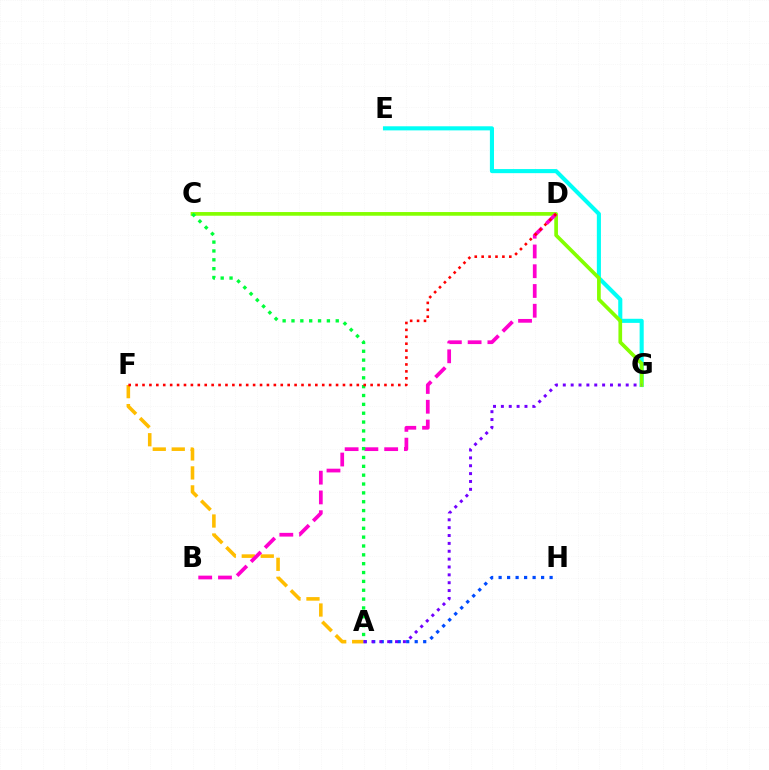{('E', 'G'): [{'color': '#00fff6', 'line_style': 'solid', 'thickness': 2.95}], ('A', 'F'): [{'color': '#ffbd00', 'line_style': 'dashed', 'thickness': 2.58}], ('A', 'H'): [{'color': '#004bff', 'line_style': 'dotted', 'thickness': 2.31}], ('C', 'G'): [{'color': '#84ff00', 'line_style': 'solid', 'thickness': 2.65}], ('A', 'G'): [{'color': '#7200ff', 'line_style': 'dotted', 'thickness': 2.14}], ('B', 'D'): [{'color': '#ff00cf', 'line_style': 'dashed', 'thickness': 2.68}], ('A', 'C'): [{'color': '#00ff39', 'line_style': 'dotted', 'thickness': 2.4}], ('D', 'F'): [{'color': '#ff0000', 'line_style': 'dotted', 'thickness': 1.88}]}